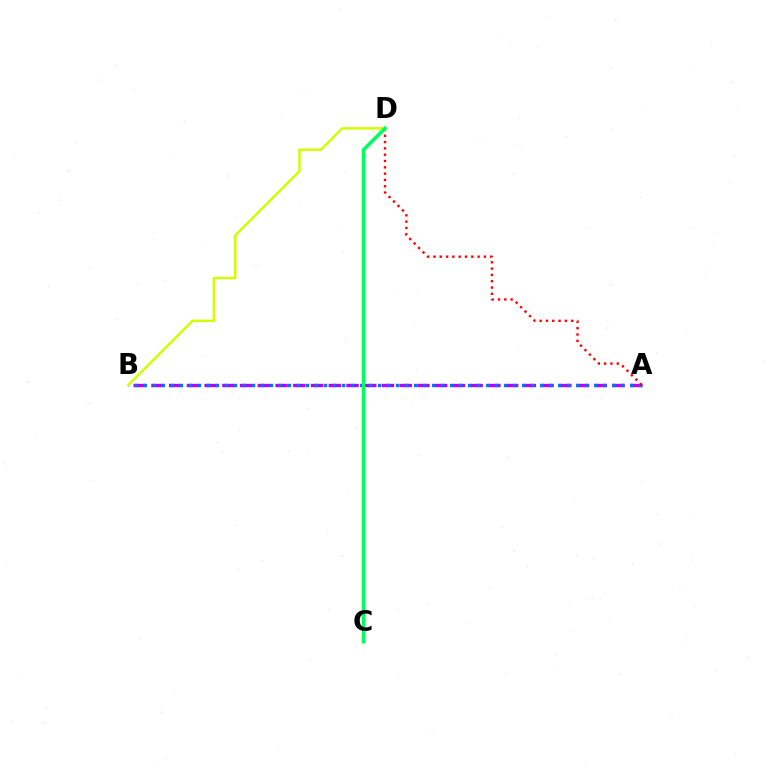{('A', 'B'): [{'color': '#b900ff', 'line_style': 'dashed', 'thickness': 2.41}, {'color': '#0074ff', 'line_style': 'dotted', 'thickness': 2.45}], ('A', 'D'): [{'color': '#ff0000', 'line_style': 'dotted', 'thickness': 1.72}], ('B', 'D'): [{'color': '#d1ff00', 'line_style': 'solid', 'thickness': 1.77}], ('C', 'D'): [{'color': '#00ff5c', 'line_style': 'solid', 'thickness': 2.57}]}